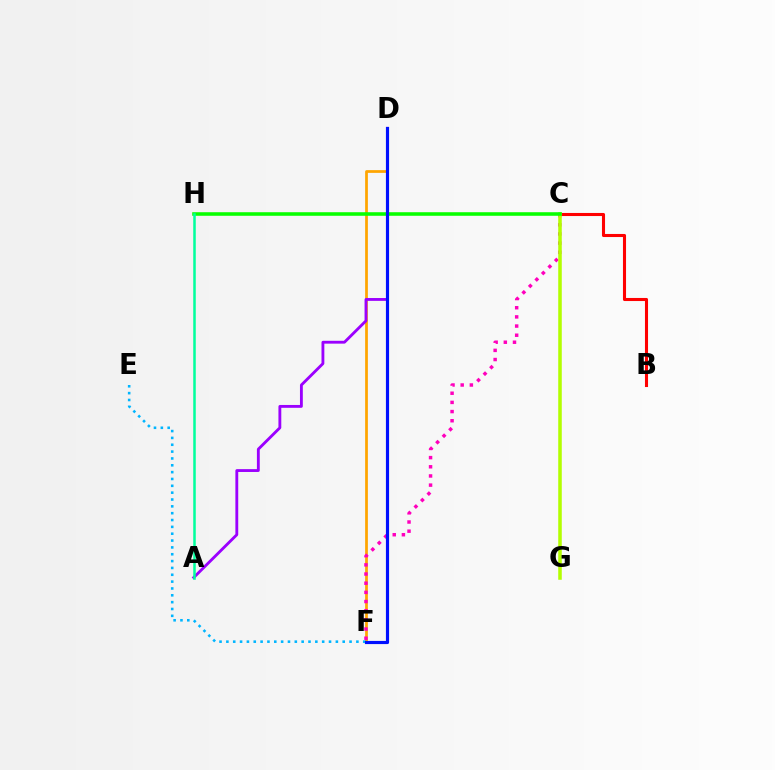{('D', 'F'): [{'color': '#ffa500', 'line_style': 'solid', 'thickness': 1.97}, {'color': '#0010ff', 'line_style': 'solid', 'thickness': 2.27}], ('C', 'F'): [{'color': '#ff00bd', 'line_style': 'dotted', 'thickness': 2.49}], ('B', 'C'): [{'color': '#ff0000', 'line_style': 'solid', 'thickness': 2.22}], ('A', 'D'): [{'color': '#9b00ff', 'line_style': 'solid', 'thickness': 2.05}], ('C', 'G'): [{'color': '#b3ff00', 'line_style': 'solid', 'thickness': 2.55}], ('C', 'H'): [{'color': '#08ff00', 'line_style': 'solid', 'thickness': 2.56}], ('E', 'F'): [{'color': '#00b5ff', 'line_style': 'dotted', 'thickness': 1.86}], ('A', 'H'): [{'color': '#00ff9d', 'line_style': 'solid', 'thickness': 1.81}]}